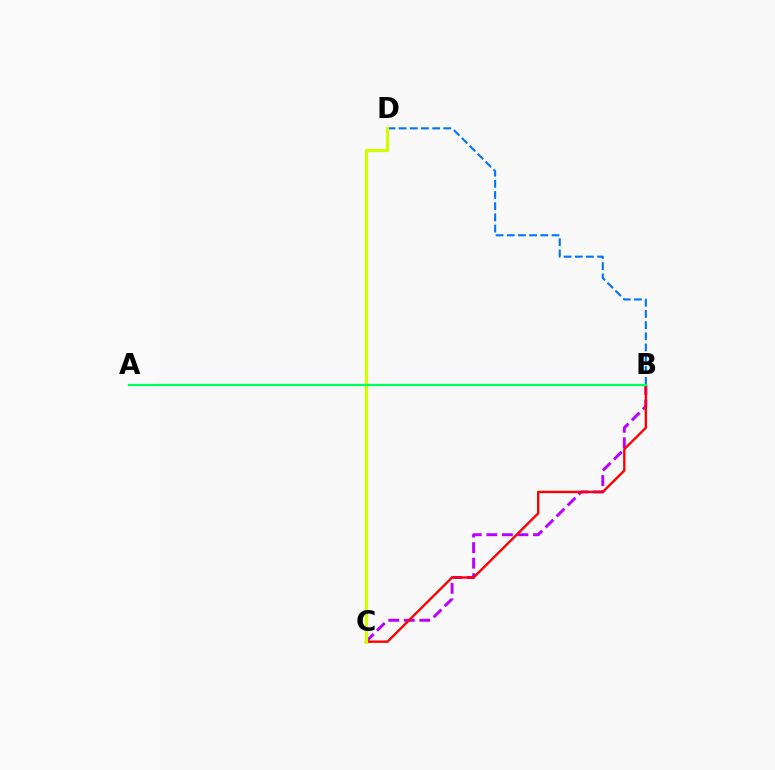{('B', 'C'): [{'color': '#b900ff', 'line_style': 'dashed', 'thickness': 2.11}, {'color': '#ff0000', 'line_style': 'solid', 'thickness': 1.71}], ('B', 'D'): [{'color': '#0074ff', 'line_style': 'dashed', 'thickness': 1.52}], ('C', 'D'): [{'color': '#d1ff00', 'line_style': 'solid', 'thickness': 2.31}], ('A', 'B'): [{'color': '#00ff5c', 'line_style': 'solid', 'thickness': 1.63}]}